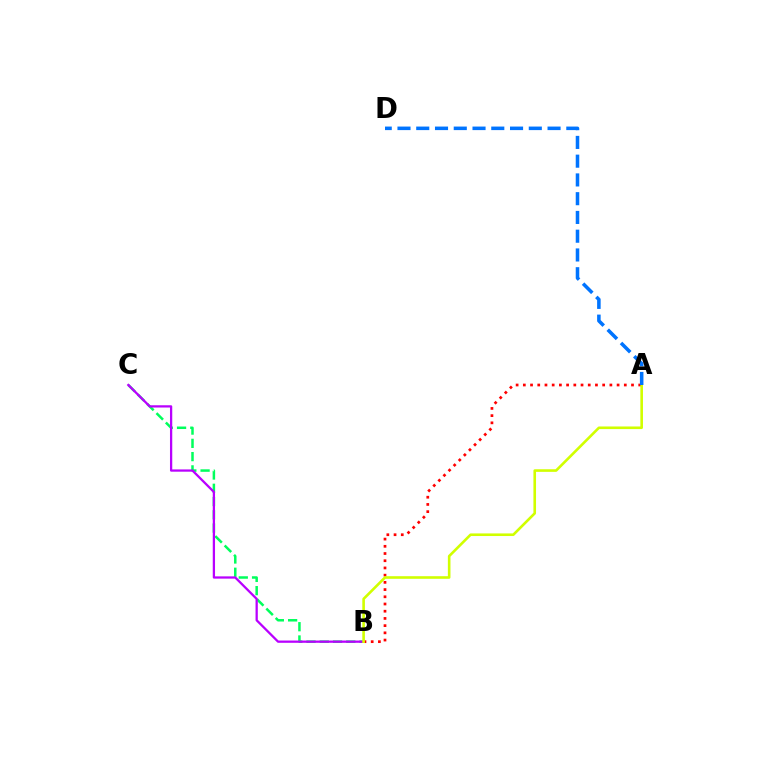{('B', 'C'): [{'color': '#00ff5c', 'line_style': 'dashed', 'thickness': 1.8}, {'color': '#b900ff', 'line_style': 'solid', 'thickness': 1.63}], ('A', 'B'): [{'color': '#ff0000', 'line_style': 'dotted', 'thickness': 1.96}, {'color': '#d1ff00', 'line_style': 'solid', 'thickness': 1.88}], ('A', 'D'): [{'color': '#0074ff', 'line_style': 'dashed', 'thickness': 2.55}]}